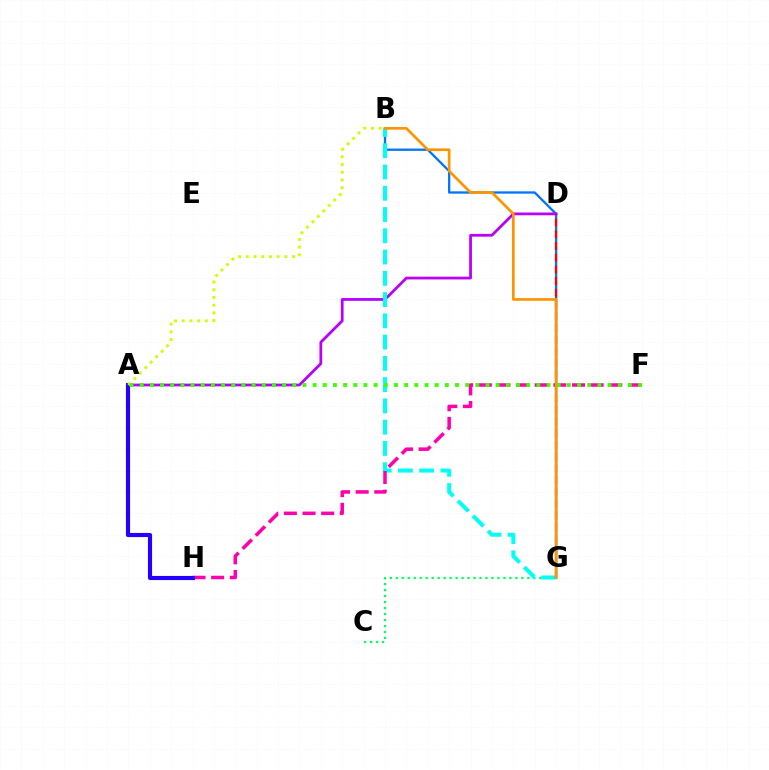{('B', 'G'): [{'color': '#0074ff', 'line_style': 'solid', 'thickness': 1.65}, {'color': '#00fff6', 'line_style': 'dashed', 'thickness': 2.89}, {'color': '#ff9400', 'line_style': 'solid', 'thickness': 1.94}], ('C', 'G'): [{'color': '#00ff5c', 'line_style': 'dotted', 'thickness': 1.62}], ('A', 'D'): [{'color': '#b900ff', 'line_style': 'solid', 'thickness': 2.0}], ('F', 'H'): [{'color': '#ff00ac', 'line_style': 'dashed', 'thickness': 2.53}], ('A', 'H'): [{'color': '#2500ff', 'line_style': 'solid', 'thickness': 2.98}], ('A', 'B'): [{'color': '#d1ff00', 'line_style': 'dotted', 'thickness': 2.1}], ('D', 'G'): [{'color': '#ff0000', 'line_style': 'dashed', 'thickness': 1.59}], ('A', 'F'): [{'color': '#3dff00', 'line_style': 'dotted', 'thickness': 2.76}]}